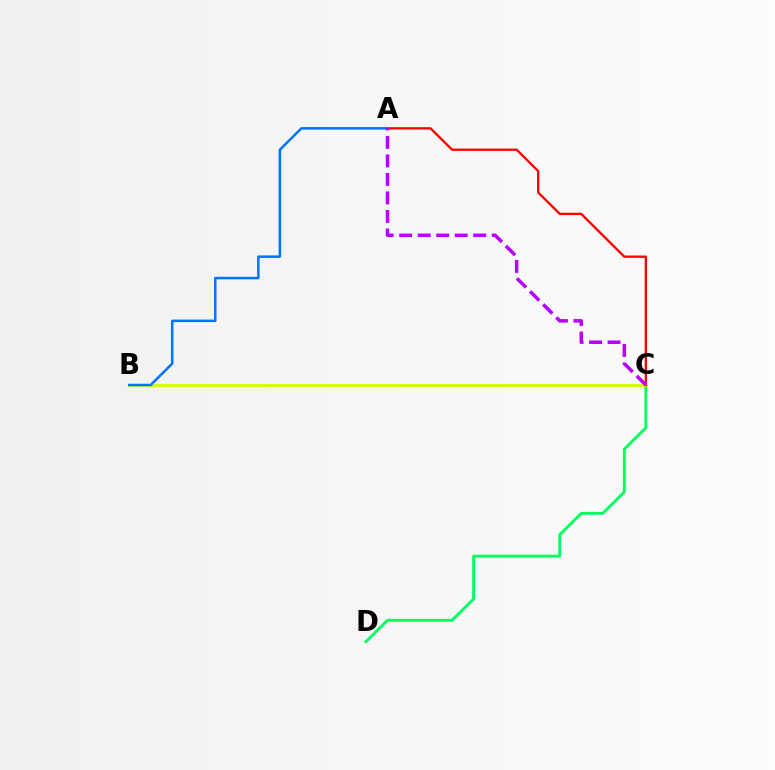{('C', 'D'): [{'color': '#00ff5c', 'line_style': 'solid', 'thickness': 2.05}], ('B', 'C'): [{'color': '#d1ff00', 'line_style': 'solid', 'thickness': 2.02}], ('A', 'C'): [{'color': '#ff0000', 'line_style': 'solid', 'thickness': 1.67}, {'color': '#b900ff', 'line_style': 'dashed', 'thickness': 2.51}], ('A', 'B'): [{'color': '#0074ff', 'line_style': 'solid', 'thickness': 1.8}]}